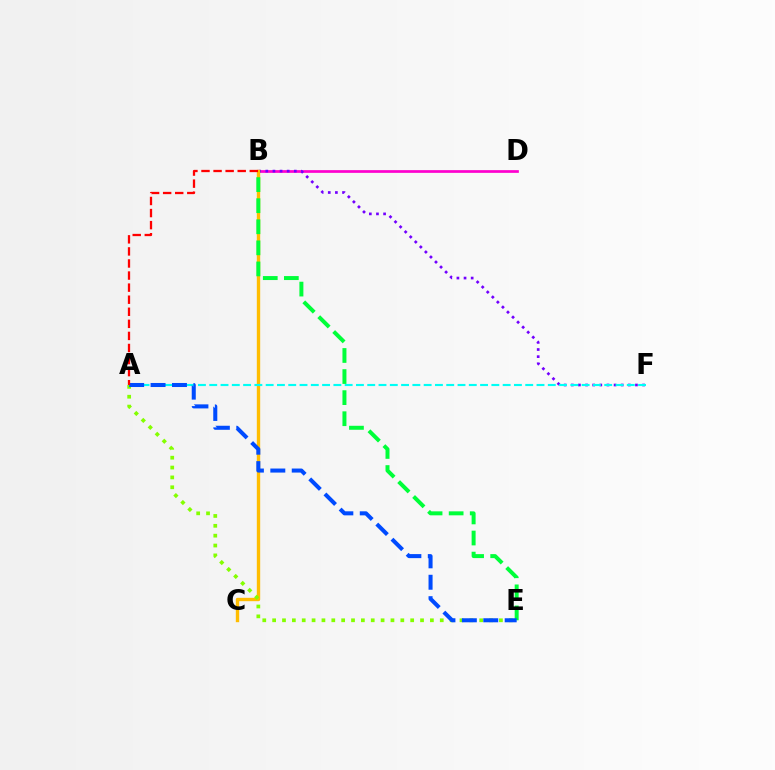{('B', 'D'): [{'color': '#ff00cf', 'line_style': 'solid', 'thickness': 1.95}], ('B', 'F'): [{'color': '#7200ff', 'line_style': 'dotted', 'thickness': 1.94}], ('B', 'C'): [{'color': '#ffbd00', 'line_style': 'solid', 'thickness': 2.43}], ('A', 'F'): [{'color': '#00fff6', 'line_style': 'dashed', 'thickness': 1.53}], ('B', 'E'): [{'color': '#00ff39', 'line_style': 'dashed', 'thickness': 2.86}], ('A', 'E'): [{'color': '#84ff00', 'line_style': 'dotted', 'thickness': 2.68}, {'color': '#004bff', 'line_style': 'dashed', 'thickness': 2.91}], ('A', 'B'): [{'color': '#ff0000', 'line_style': 'dashed', 'thickness': 1.64}]}